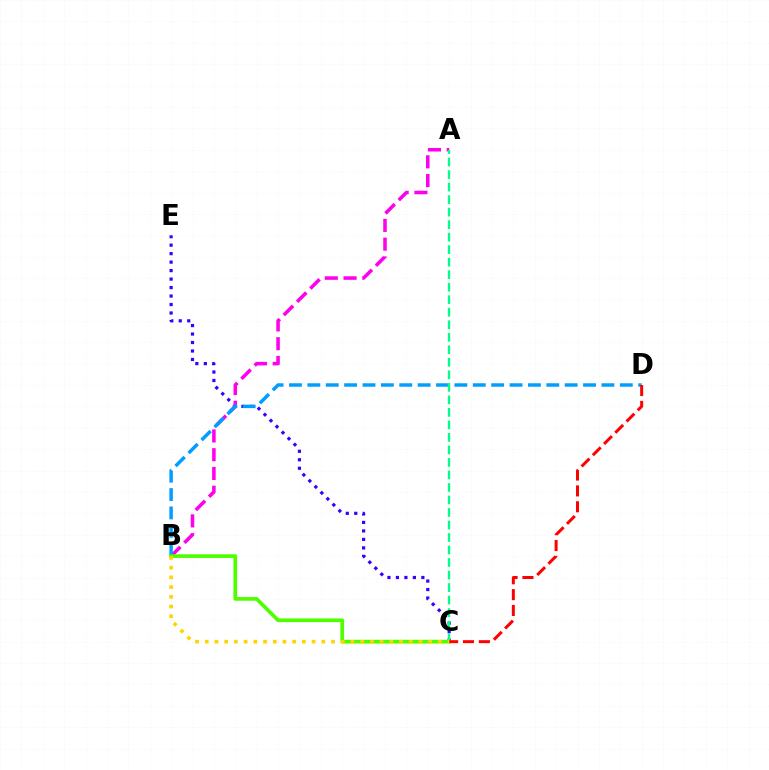{('C', 'E'): [{'color': '#3700ff', 'line_style': 'dotted', 'thickness': 2.3}], ('A', 'B'): [{'color': '#ff00ed', 'line_style': 'dashed', 'thickness': 2.55}], ('B', 'D'): [{'color': '#009eff', 'line_style': 'dashed', 'thickness': 2.5}], ('A', 'C'): [{'color': '#00ff86', 'line_style': 'dashed', 'thickness': 1.7}], ('B', 'C'): [{'color': '#4fff00', 'line_style': 'solid', 'thickness': 2.66}, {'color': '#ffd500', 'line_style': 'dotted', 'thickness': 2.64}], ('C', 'D'): [{'color': '#ff0000', 'line_style': 'dashed', 'thickness': 2.16}]}